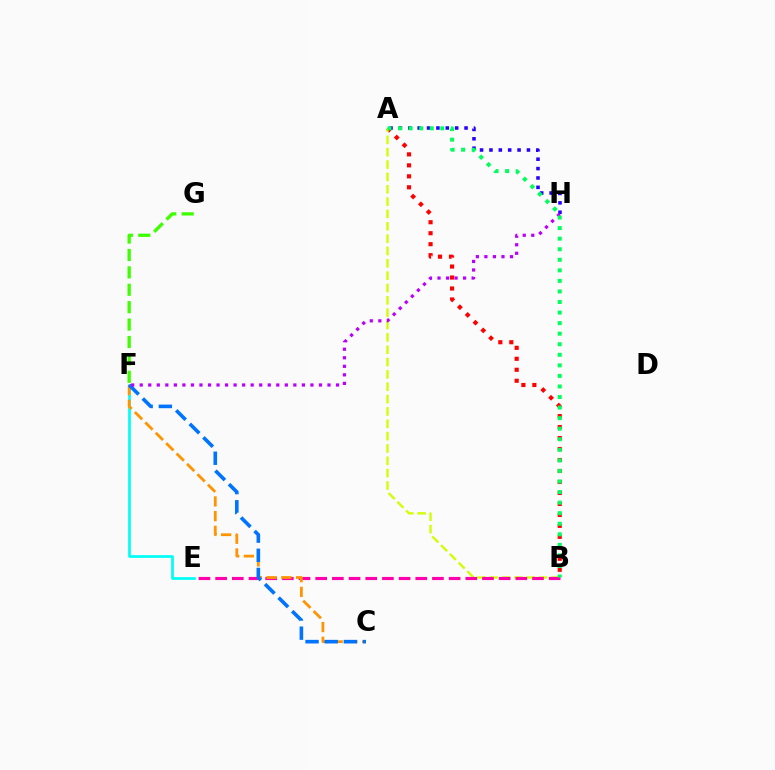{('A', 'B'): [{'color': '#ff0000', 'line_style': 'dotted', 'thickness': 2.98}, {'color': '#d1ff00', 'line_style': 'dashed', 'thickness': 1.68}, {'color': '#00ff5c', 'line_style': 'dotted', 'thickness': 2.87}], ('E', 'F'): [{'color': '#00fff6', 'line_style': 'solid', 'thickness': 1.96}], ('F', 'G'): [{'color': '#3dff00', 'line_style': 'dashed', 'thickness': 2.36}], ('B', 'E'): [{'color': '#ff00ac', 'line_style': 'dashed', 'thickness': 2.27}], ('C', 'F'): [{'color': '#ff9400', 'line_style': 'dashed', 'thickness': 2.0}, {'color': '#0074ff', 'line_style': 'dashed', 'thickness': 2.6}], ('A', 'H'): [{'color': '#2500ff', 'line_style': 'dotted', 'thickness': 2.55}], ('F', 'H'): [{'color': '#b900ff', 'line_style': 'dotted', 'thickness': 2.32}]}